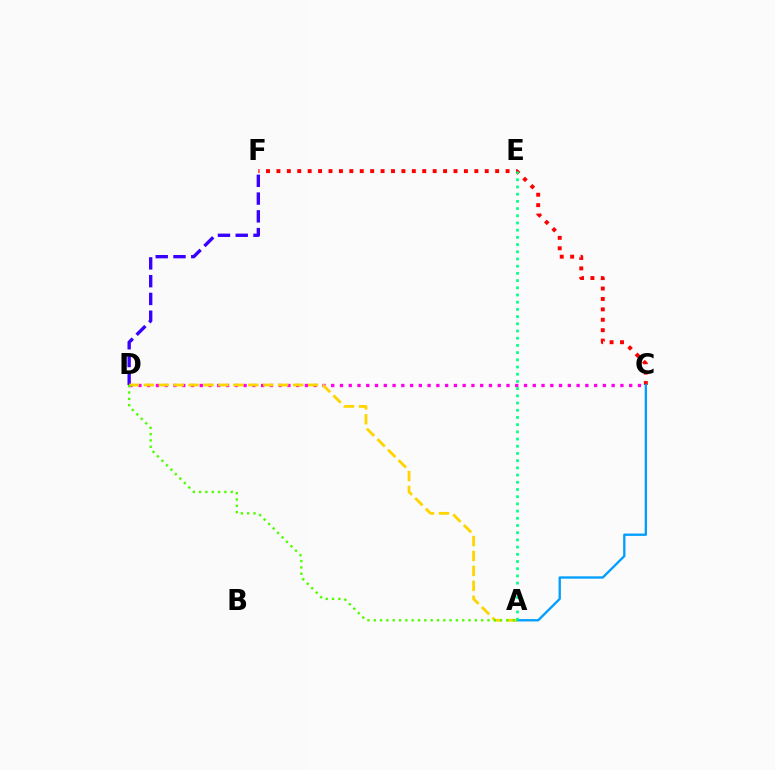{('D', 'F'): [{'color': '#3700ff', 'line_style': 'dashed', 'thickness': 2.41}], ('C', 'F'): [{'color': '#ff0000', 'line_style': 'dotted', 'thickness': 2.83}], ('A', 'C'): [{'color': '#009eff', 'line_style': 'solid', 'thickness': 1.68}], ('C', 'D'): [{'color': '#ff00ed', 'line_style': 'dotted', 'thickness': 2.38}], ('A', 'D'): [{'color': '#ffd500', 'line_style': 'dashed', 'thickness': 2.03}, {'color': '#4fff00', 'line_style': 'dotted', 'thickness': 1.72}], ('A', 'E'): [{'color': '#00ff86', 'line_style': 'dotted', 'thickness': 1.96}]}